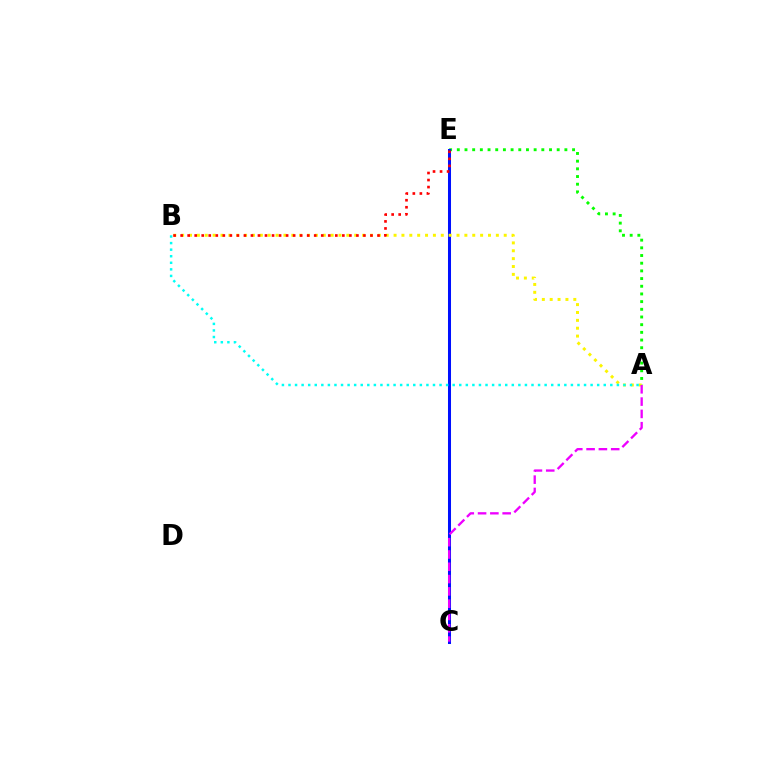{('A', 'E'): [{'color': '#08ff00', 'line_style': 'dotted', 'thickness': 2.09}], ('C', 'E'): [{'color': '#0010ff', 'line_style': 'solid', 'thickness': 2.18}], ('A', 'B'): [{'color': '#fcf500', 'line_style': 'dotted', 'thickness': 2.14}, {'color': '#00fff6', 'line_style': 'dotted', 'thickness': 1.78}], ('A', 'C'): [{'color': '#ee00ff', 'line_style': 'dashed', 'thickness': 1.67}], ('B', 'E'): [{'color': '#ff0000', 'line_style': 'dotted', 'thickness': 1.91}]}